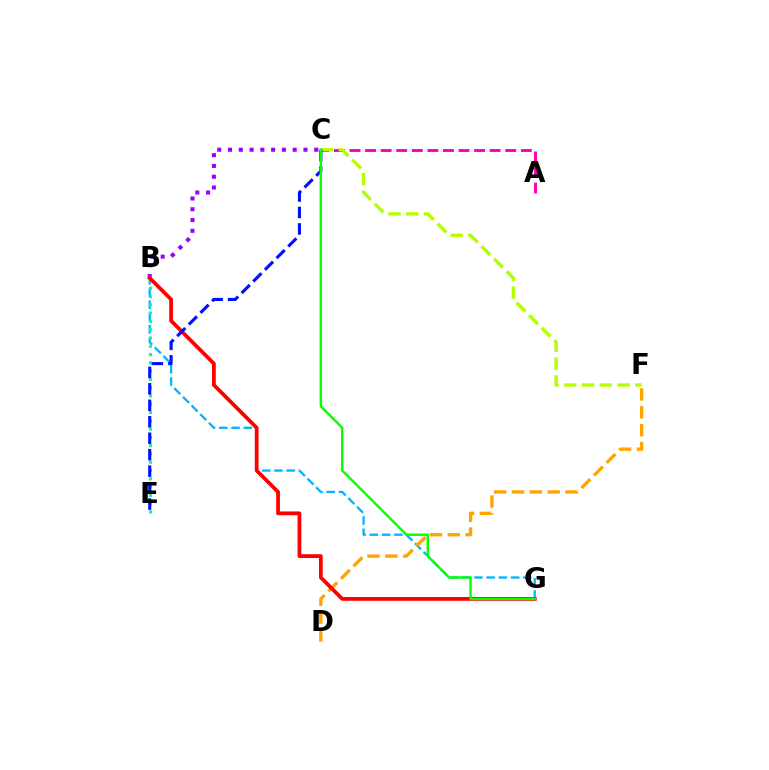{('A', 'C'): [{'color': '#ff00bd', 'line_style': 'dashed', 'thickness': 2.12}], ('B', 'G'): [{'color': '#00b5ff', 'line_style': 'dashed', 'thickness': 1.66}, {'color': '#ff0000', 'line_style': 'solid', 'thickness': 2.71}], ('C', 'F'): [{'color': '#b3ff00', 'line_style': 'dashed', 'thickness': 2.41}], ('B', 'E'): [{'color': '#00ff9d', 'line_style': 'dotted', 'thickness': 2.25}], ('B', 'C'): [{'color': '#9b00ff', 'line_style': 'dotted', 'thickness': 2.93}], ('D', 'F'): [{'color': '#ffa500', 'line_style': 'dashed', 'thickness': 2.42}], ('C', 'E'): [{'color': '#0010ff', 'line_style': 'dashed', 'thickness': 2.24}], ('C', 'G'): [{'color': '#08ff00', 'line_style': 'solid', 'thickness': 1.75}]}